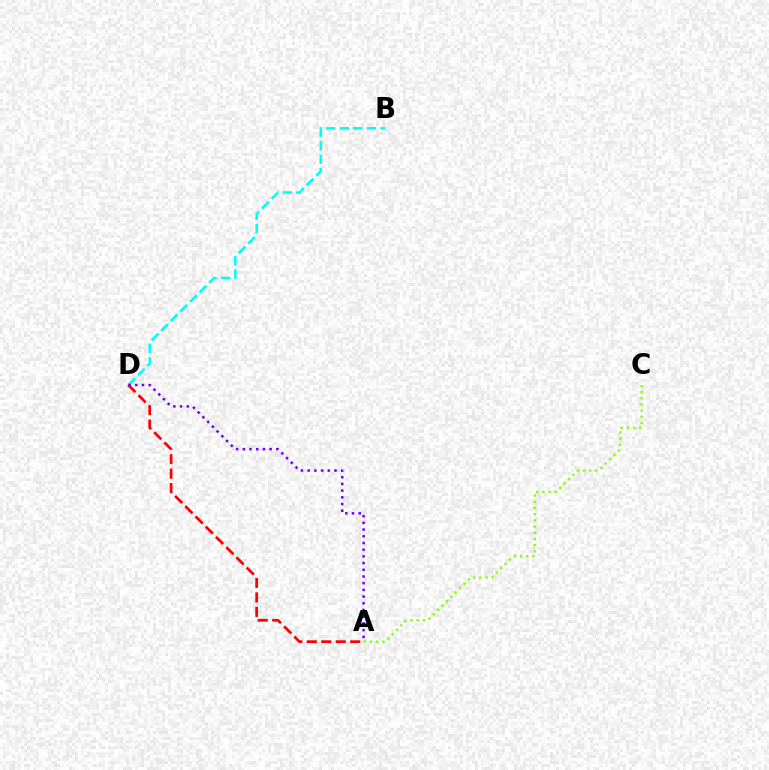{('B', 'D'): [{'color': '#00fff6', 'line_style': 'dashed', 'thickness': 1.84}], ('A', 'C'): [{'color': '#84ff00', 'line_style': 'dotted', 'thickness': 1.68}], ('A', 'D'): [{'color': '#ff0000', 'line_style': 'dashed', 'thickness': 1.97}, {'color': '#7200ff', 'line_style': 'dotted', 'thickness': 1.82}]}